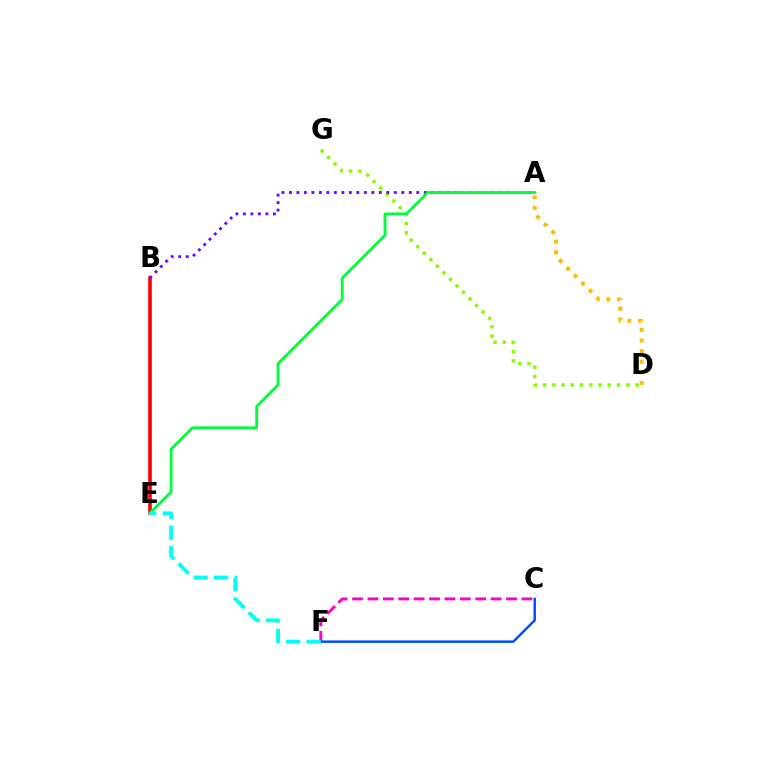{('B', 'E'): [{'color': '#ff0000', 'line_style': 'solid', 'thickness': 2.6}], ('C', 'F'): [{'color': '#ff00cf', 'line_style': 'dashed', 'thickness': 2.09}, {'color': '#004bff', 'line_style': 'solid', 'thickness': 1.77}], ('D', 'G'): [{'color': '#84ff00', 'line_style': 'dotted', 'thickness': 2.51}], ('A', 'B'): [{'color': '#7200ff', 'line_style': 'dotted', 'thickness': 2.04}], ('A', 'D'): [{'color': '#ffbd00', 'line_style': 'dotted', 'thickness': 2.89}], ('A', 'E'): [{'color': '#00ff39', 'line_style': 'solid', 'thickness': 2.05}], ('E', 'F'): [{'color': '#00fff6', 'line_style': 'dashed', 'thickness': 2.8}]}